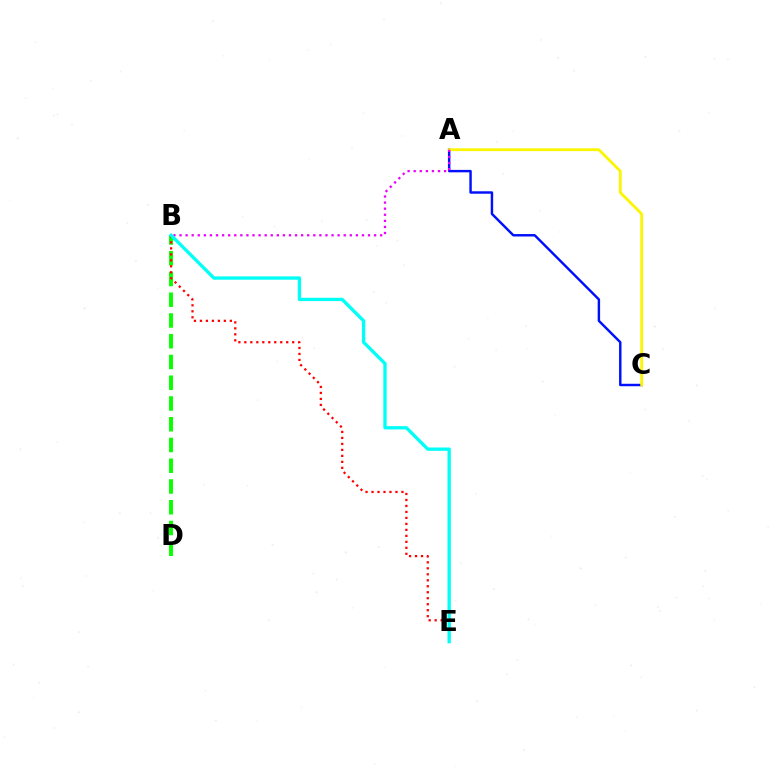{('A', 'C'): [{'color': '#0010ff', 'line_style': 'solid', 'thickness': 1.75}, {'color': '#fcf500', 'line_style': 'solid', 'thickness': 2.02}], ('B', 'D'): [{'color': '#08ff00', 'line_style': 'dashed', 'thickness': 2.82}], ('A', 'B'): [{'color': '#ee00ff', 'line_style': 'dotted', 'thickness': 1.65}], ('B', 'E'): [{'color': '#ff0000', 'line_style': 'dotted', 'thickness': 1.63}, {'color': '#00fff6', 'line_style': 'solid', 'thickness': 2.39}]}